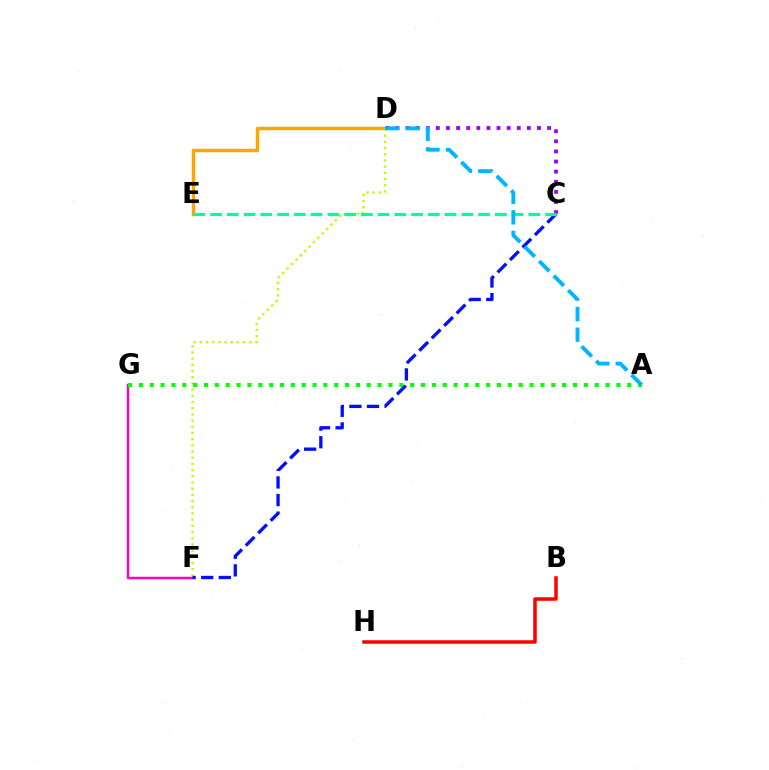{('C', 'D'): [{'color': '#9b00ff', 'line_style': 'dotted', 'thickness': 2.75}], ('D', 'E'): [{'color': '#ffa500', 'line_style': 'solid', 'thickness': 2.49}], ('F', 'G'): [{'color': '#ff00bd', 'line_style': 'solid', 'thickness': 1.79}], ('D', 'F'): [{'color': '#b3ff00', 'line_style': 'dotted', 'thickness': 1.68}], ('A', 'G'): [{'color': '#08ff00', 'line_style': 'dotted', 'thickness': 2.95}], ('C', 'F'): [{'color': '#0010ff', 'line_style': 'dashed', 'thickness': 2.39}], ('C', 'E'): [{'color': '#00ff9d', 'line_style': 'dashed', 'thickness': 2.28}], ('A', 'D'): [{'color': '#00b5ff', 'line_style': 'dashed', 'thickness': 2.79}], ('B', 'H'): [{'color': '#ff0000', 'line_style': 'solid', 'thickness': 2.52}]}